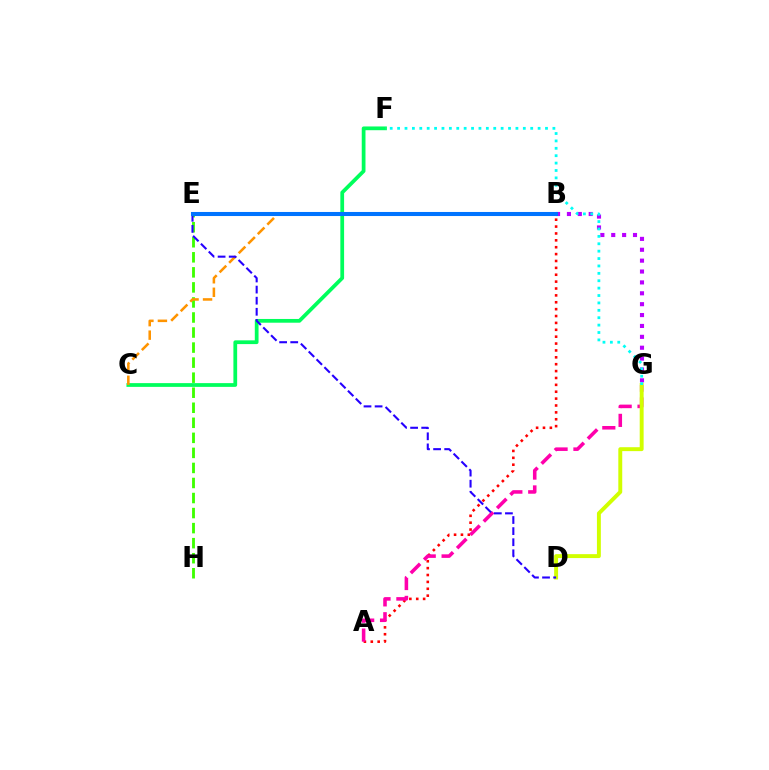{('E', 'H'): [{'color': '#3dff00', 'line_style': 'dashed', 'thickness': 2.04}], ('A', 'B'): [{'color': '#ff0000', 'line_style': 'dotted', 'thickness': 1.87}], ('A', 'G'): [{'color': '#ff00ac', 'line_style': 'dashed', 'thickness': 2.56}], ('B', 'G'): [{'color': '#b900ff', 'line_style': 'dotted', 'thickness': 2.96}], ('D', 'G'): [{'color': '#d1ff00', 'line_style': 'solid', 'thickness': 2.82}], ('C', 'F'): [{'color': '#00ff5c', 'line_style': 'solid', 'thickness': 2.7}], ('B', 'C'): [{'color': '#ff9400', 'line_style': 'dashed', 'thickness': 1.83}], ('D', 'E'): [{'color': '#2500ff', 'line_style': 'dashed', 'thickness': 1.51}], ('F', 'G'): [{'color': '#00fff6', 'line_style': 'dotted', 'thickness': 2.01}], ('B', 'E'): [{'color': '#0074ff', 'line_style': 'solid', 'thickness': 2.93}]}